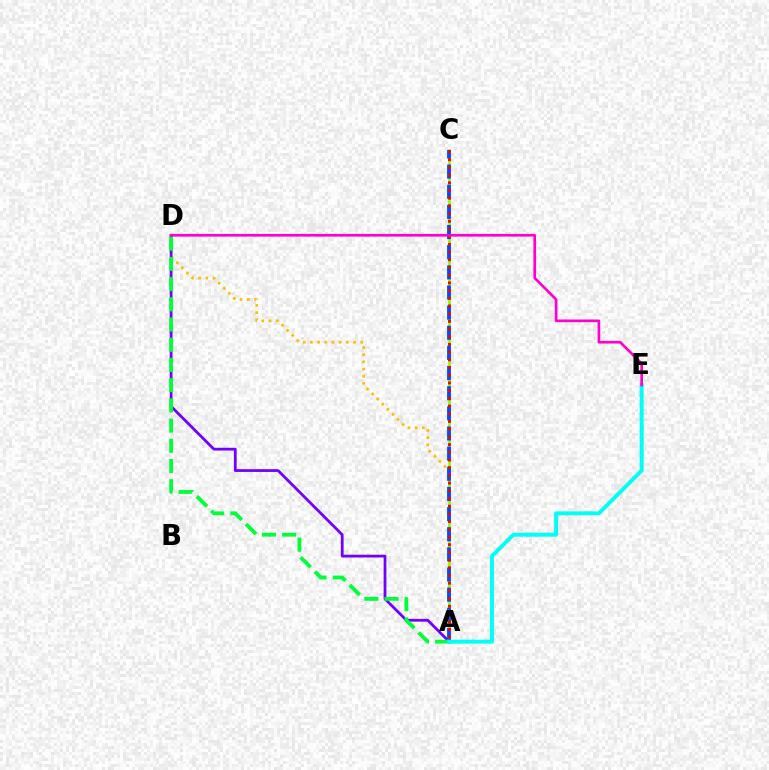{('A', 'D'): [{'color': '#ffbd00', 'line_style': 'dotted', 'thickness': 1.95}, {'color': '#7200ff', 'line_style': 'solid', 'thickness': 1.99}, {'color': '#00ff39', 'line_style': 'dashed', 'thickness': 2.75}], ('A', 'C'): [{'color': '#84ff00', 'line_style': 'solid', 'thickness': 1.95}, {'color': '#004bff', 'line_style': 'dashed', 'thickness': 2.74}, {'color': '#ff0000', 'line_style': 'dotted', 'thickness': 2.09}], ('A', 'E'): [{'color': '#00fff6', 'line_style': 'solid', 'thickness': 2.85}], ('D', 'E'): [{'color': '#ff00cf', 'line_style': 'solid', 'thickness': 1.92}]}